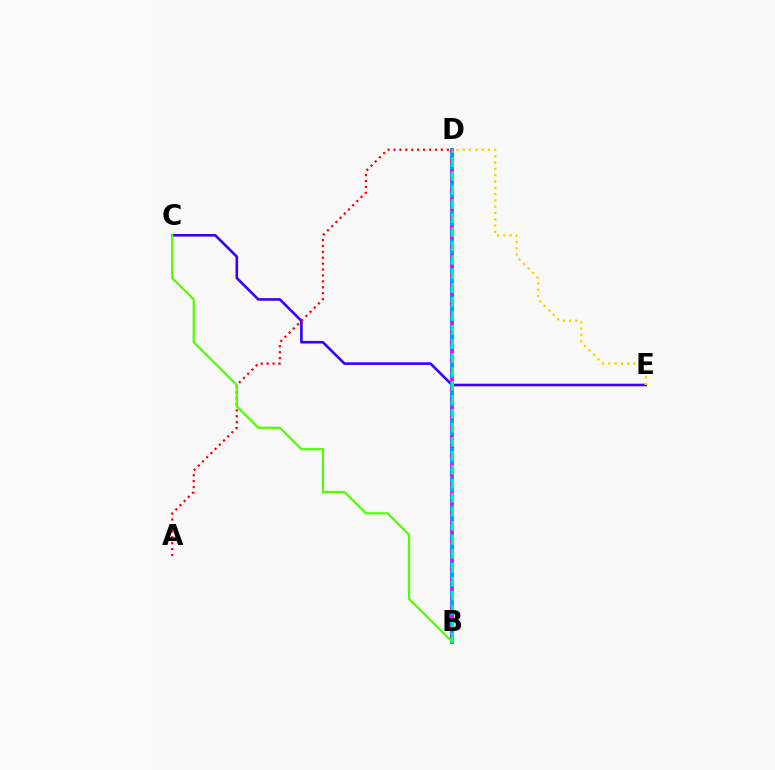{('C', 'E'): [{'color': '#3700ff', 'line_style': 'solid', 'thickness': 1.88}], ('B', 'D'): [{'color': '#009eff', 'line_style': 'solid', 'thickness': 2.88}, {'color': '#ff00ed', 'line_style': 'dotted', 'thickness': 2.58}, {'color': '#00ff86', 'line_style': 'dashed', 'thickness': 1.9}], ('A', 'D'): [{'color': '#ff0000', 'line_style': 'dotted', 'thickness': 1.61}], ('B', 'C'): [{'color': '#4fff00', 'line_style': 'solid', 'thickness': 1.63}], ('D', 'E'): [{'color': '#ffd500', 'line_style': 'dotted', 'thickness': 1.71}]}